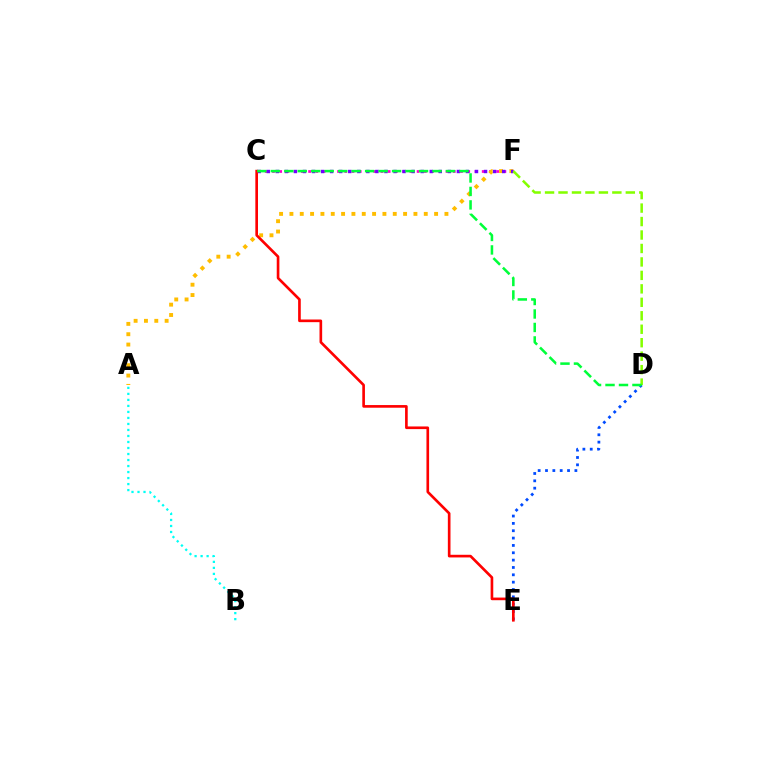{('D', 'E'): [{'color': '#004bff', 'line_style': 'dotted', 'thickness': 2.0}], ('C', 'F'): [{'color': '#ff00cf', 'line_style': 'dotted', 'thickness': 1.97}, {'color': '#7200ff', 'line_style': 'dotted', 'thickness': 2.46}], ('A', 'B'): [{'color': '#00fff6', 'line_style': 'dotted', 'thickness': 1.63}], ('A', 'F'): [{'color': '#ffbd00', 'line_style': 'dotted', 'thickness': 2.81}], ('D', 'F'): [{'color': '#84ff00', 'line_style': 'dashed', 'thickness': 1.83}], ('C', 'E'): [{'color': '#ff0000', 'line_style': 'solid', 'thickness': 1.91}], ('C', 'D'): [{'color': '#00ff39', 'line_style': 'dashed', 'thickness': 1.83}]}